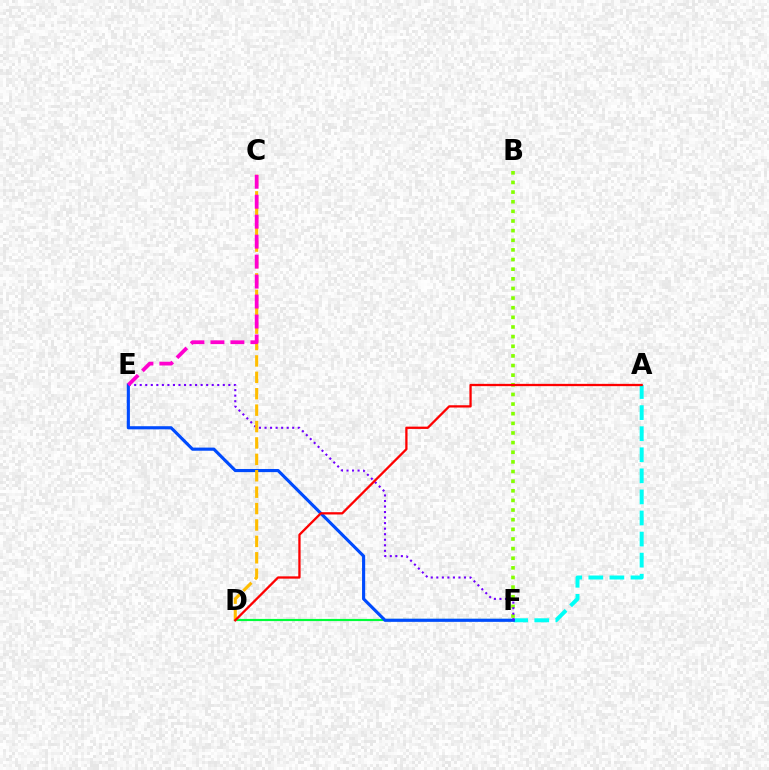{('A', 'F'): [{'color': '#00fff6', 'line_style': 'dashed', 'thickness': 2.86}], ('B', 'F'): [{'color': '#84ff00', 'line_style': 'dotted', 'thickness': 2.62}], ('D', 'F'): [{'color': '#00ff39', 'line_style': 'solid', 'thickness': 1.57}], ('E', 'F'): [{'color': '#004bff', 'line_style': 'solid', 'thickness': 2.25}, {'color': '#7200ff', 'line_style': 'dotted', 'thickness': 1.5}], ('C', 'D'): [{'color': '#ffbd00', 'line_style': 'dashed', 'thickness': 2.23}], ('C', 'E'): [{'color': '#ff00cf', 'line_style': 'dashed', 'thickness': 2.71}], ('A', 'D'): [{'color': '#ff0000', 'line_style': 'solid', 'thickness': 1.65}]}